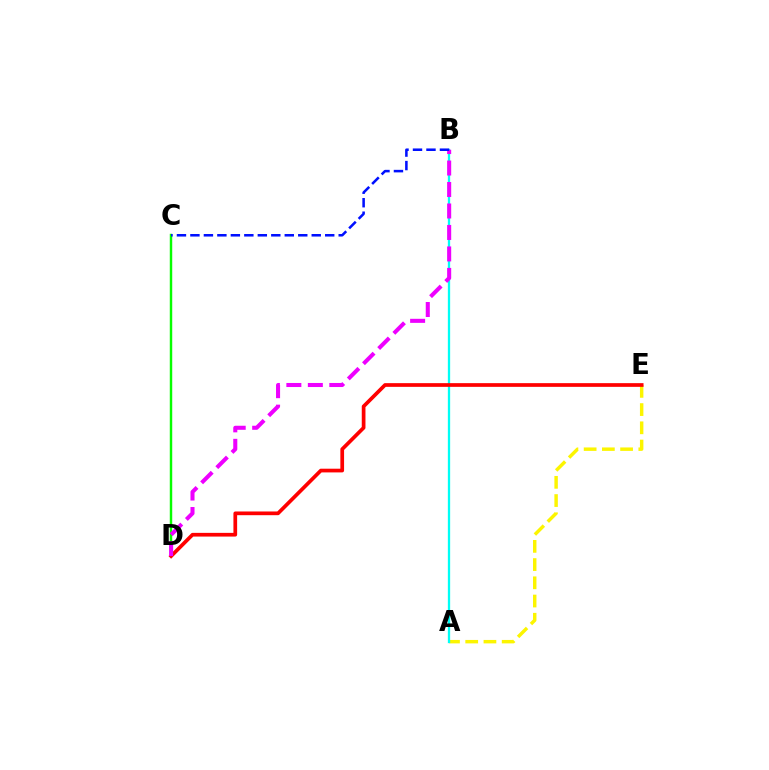{('A', 'E'): [{'color': '#fcf500', 'line_style': 'dashed', 'thickness': 2.48}], ('C', 'D'): [{'color': '#08ff00', 'line_style': 'solid', 'thickness': 1.76}], ('A', 'B'): [{'color': '#00fff6', 'line_style': 'solid', 'thickness': 1.65}], ('D', 'E'): [{'color': '#ff0000', 'line_style': 'solid', 'thickness': 2.67}], ('B', 'D'): [{'color': '#ee00ff', 'line_style': 'dashed', 'thickness': 2.92}], ('B', 'C'): [{'color': '#0010ff', 'line_style': 'dashed', 'thickness': 1.83}]}